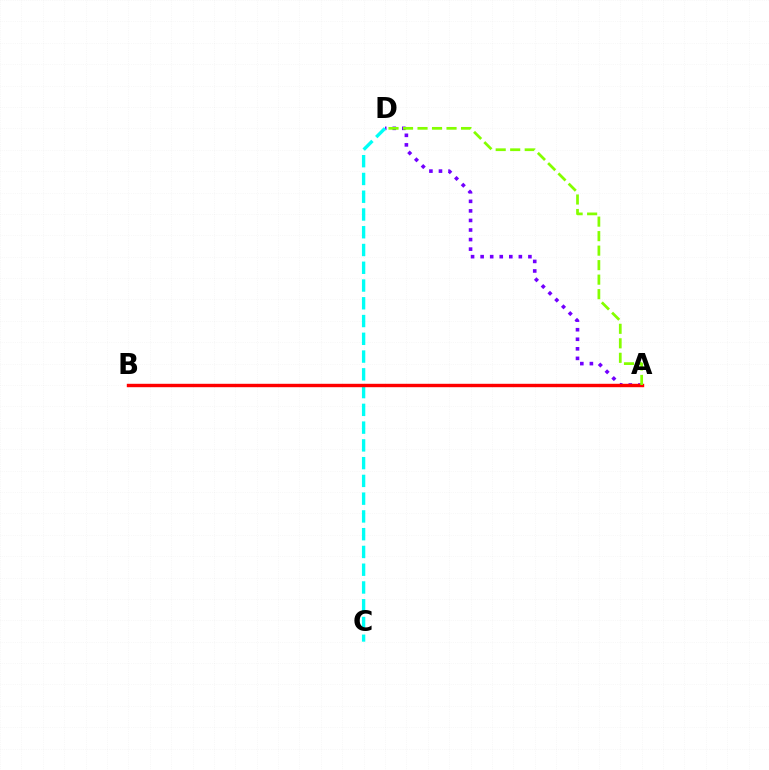{('A', 'D'): [{'color': '#7200ff', 'line_style': 'dotted', 'thickness': 2.6}, {'color': '#84ff00', 'line_style': 'dashed', 'thickness': 1.97}], ('C', 'D'): [{'color': '#00fff6', 'line_style': 'dashed', 'thickness': 2.41}], ('A', 'B'): [{'color': '#ff0000', 'line_style': 'solid', 'thickness': 2.45}]}